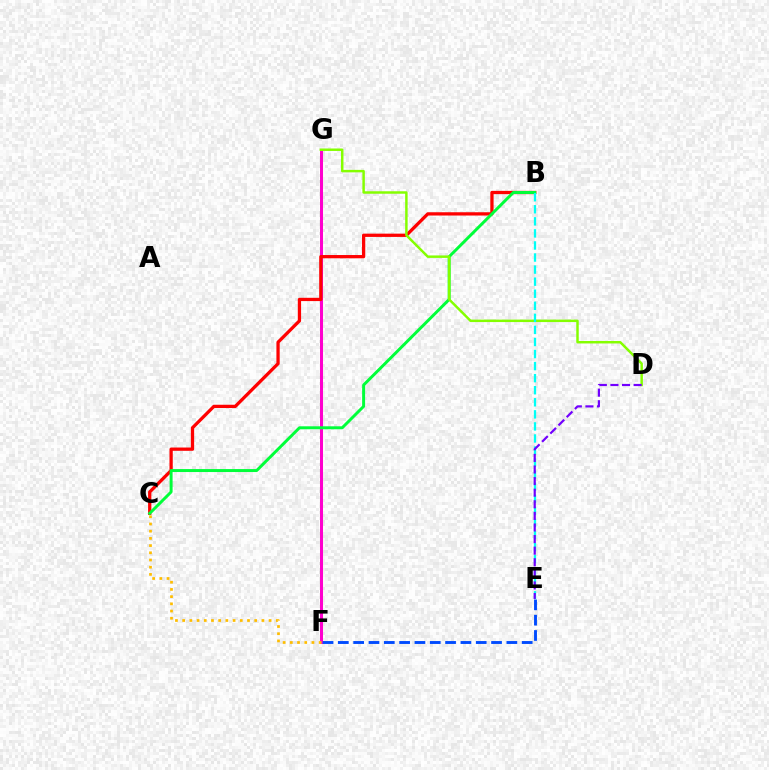{('F', 'G'): [{'color': '#ff00cf', 'line_style': 'solid', 'thickness': 2.17}], ('B', 'C'): [{'color': '#ff0000', 'line_style': 'solid', 'thickness': 2.36}, {'color': '#00ff39', 'line_style': 'solid', 'thickness': 2.13}], ('D', 'G'): [{'color': '#84ff00', 'line_style': 'solid', 'thickness': 1.78}], ('C', 'F'): [{'color': '#ffbd00', 'line_style': 'dotted', 'thickness': 1.96}], ('E', 'F'): [{'color': '#004bff', 'line_style': 'dashed', 'thickness': 2.08}], ('B', 'E'): [{'color': '#00fff6', 'line_style': 'dashed', 'thickness': 1.64}], ('D', 'E'): [{'color': '#7200ff', 'line_style': 'dashed', 'thickness': 1.58}]}